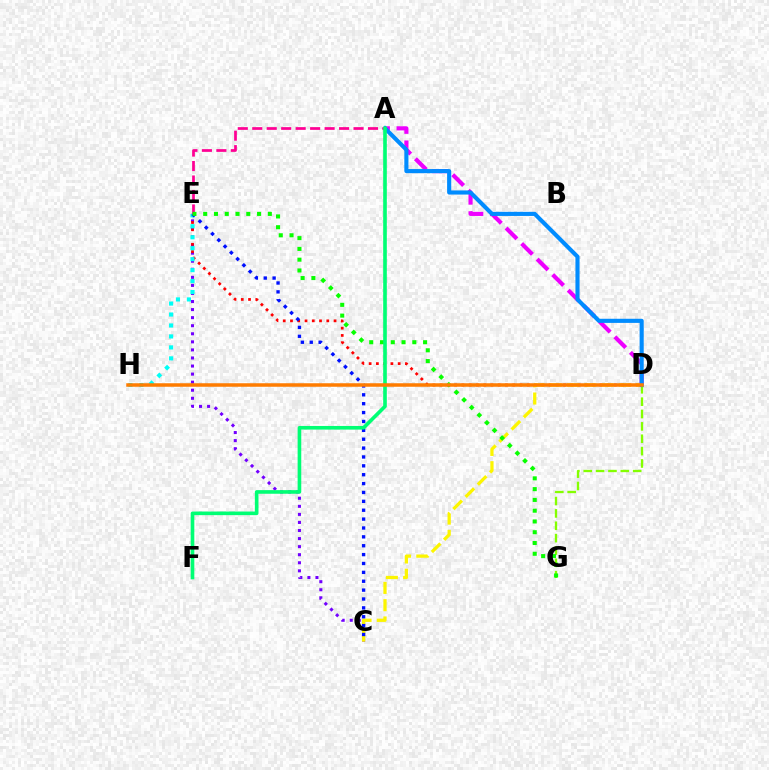{('D', 'G'): [{'color': '#84ff00', 'line_style': 'dashed', 'thickness': 1.68}], ('C', 'E'): [{'color': '#7200ff', 'line_style': 'dotted', 'thickness': 2.19}, {'color': '#0010ff', 'line_style': 'dotted', 'thickness': 2.41}], ('D', 'E'): [{'color': '#ff0000', 'line_style': 'dotted', 'thickness': 1.97}], ('A', 'D'): [{'color': '#ee00ff', 'line_style': 'dashed', 'thickness': 2.99}, {'color': '#008cff', 'line_style': 'solid', 'thickness': 2.97}], ('E', 'H'): [{'color': '#00fff6', 'line_style': 'dotted', 'thickness': 2.98}], ('C', 'D'): [{'color': '#fcf500', 'line_style': 'dashed', 'thickness': 2.35}], ('A', 'E'): [{'color': '#ff0094', 'line_style': 'dashed', 'thickness': 1.97}], ('E', 'G'): [{'color': '#08ff00', 'line_style': 'dotted', 'thickness': 2.93}], ('A', 'F'): [{'color': '#00ff74', 'line_style': 'solid', 'thickness': 2.61}], ('D', 'H'): [{'color': '#ff7c00', 'line_style': 'solid', 'thickness': 2.53}]}